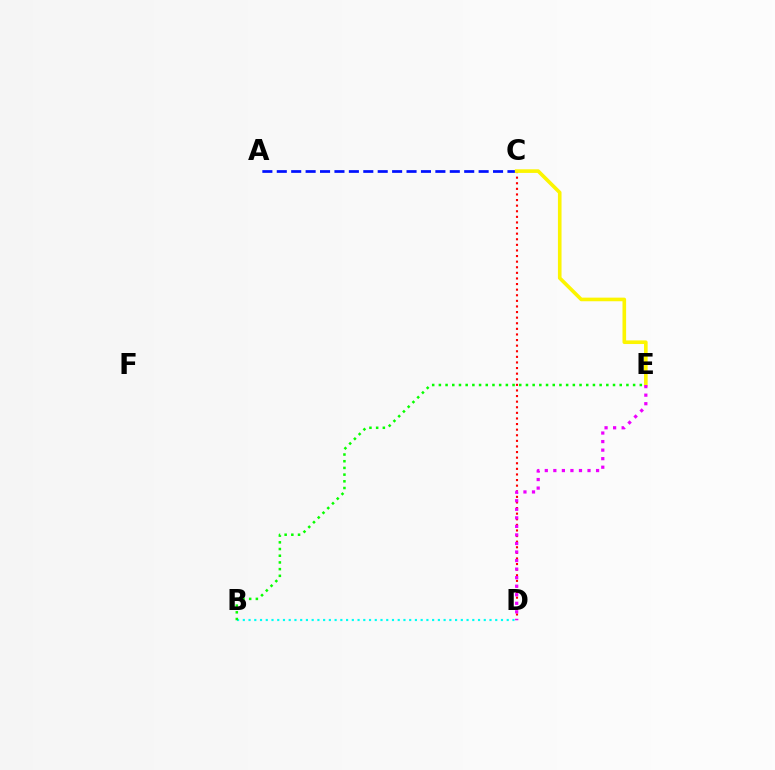{('A', 'C'): [{'color': '#0010ff', 'line_style': 'dashed', 'thickness': 1.96}], ('C', 'D'): [{'color': '#ff0000', 'line_style': 'dotted', 'thickness': 1.52}], ('C', 'E'): [{'color': '#fcf500', 'line_style': 'solid', 'thickness': 2.61}], ('B', 'D'): [{'color': '#00fff6', 'line_style': 'dotted', 'thickness': 1.56}], ('D', 'E'): [{'color': '#ee00ff', 'line_style': 'dotted', 'thickness': 2.32}], ('B', 'E'): [{'color': '#08ff00', 'line_style': 'dotted', 'thickness': 1.82}]}